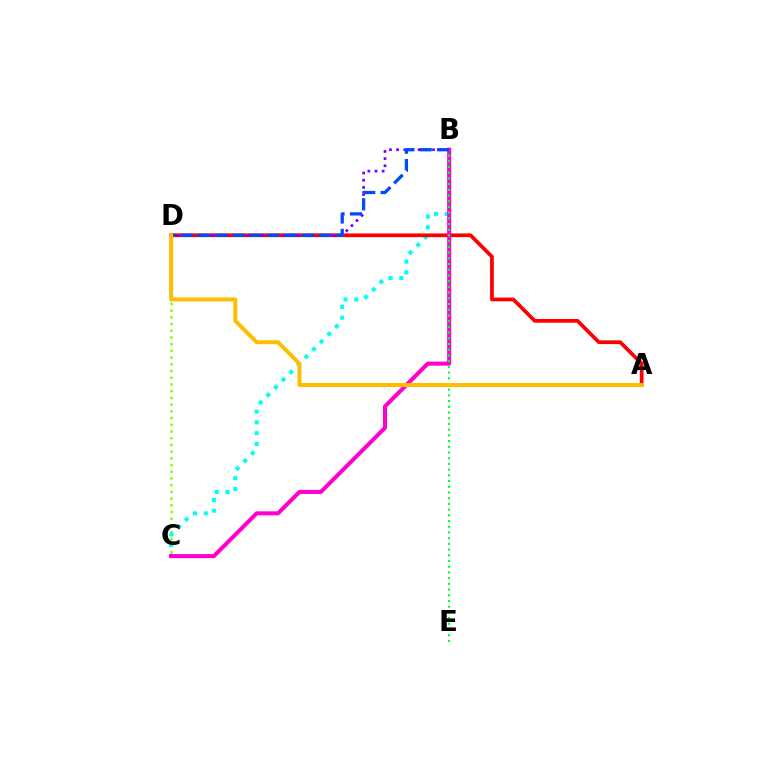{('C', 'D'): [{'color': '#84ff00', 'line_style': 'dotted', 'thickness': 1.82}], ('B', 'C'): [{'color': '#00fff6', 'line_style': 'dotted', 'thickness': 2.93}, {'color': '#ff00cf', 'line_style': 'solid', 'thickness': 2.92}], ('A', 'D'): [{'color': '#ff0000', 'line_style': 'solid', 'thickness': 2.69}, {'color': '#ffbd00', 'line_style': 'solid', 'thickness': 2.85}], ('B', 'D'): [{'color': '#7200ff', 'line_style': 'dotted', 'thickness': 1.95}, {'color': '#004bff', 'line_style': 'dashed', 'thickness': 2.36}], ('B', 'E'): [{'color': '#00ff39', 'line_style': 'dotted', 'thickness': 1.55}]}